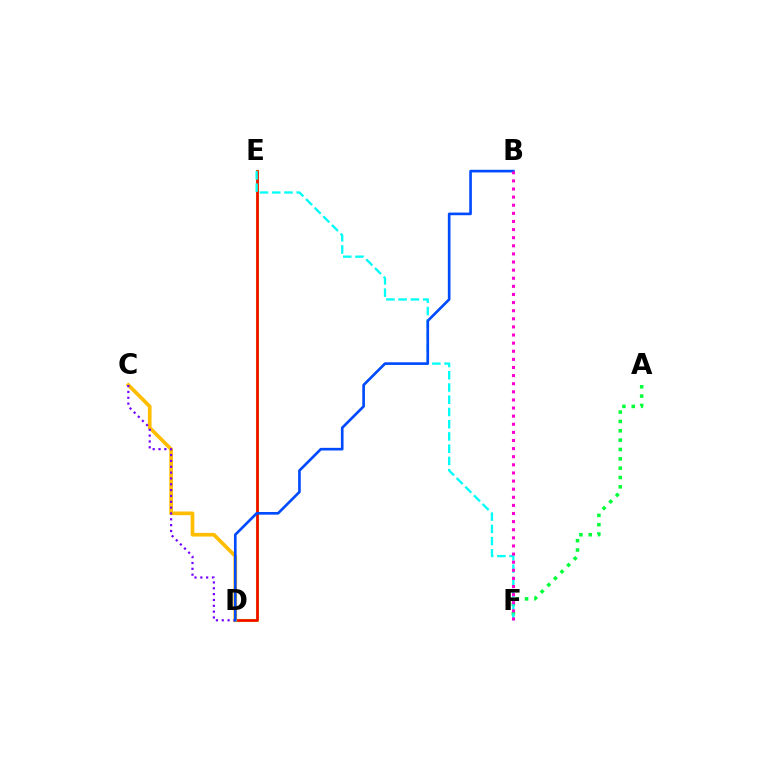{('A', 'F'): [{'color': '#00ff39', 'line_style': 'dotted', 'thickness': 2.54}], ('D', 'E'): [{'color': '#84ff00', 'line_style': 'solid', 'thickness': 2.23}, {'color': '#ff0000', 'line_style': 'solid', 'thickness': 1.87}], ('C', 'D'): [{'color': '#ffbd00', 'line_style': 'solid', 'thickness': 2.64}, {'color': '#7200ff', 'line_style': 'dotted', 'thickness': 1.59}], ('E', 'F'): [{'color': '#00fff6', 'line_style': 'dashed', 'thickness': 1.66}], ('B', 'D'): [{'color': '#004bff', 'line_style': 'solid', 'thickness': 1.91}], ('B', 'F'): [{'color': '#ff00cf', 'line_style': 'dotted', 'thickness': 2.2}]}